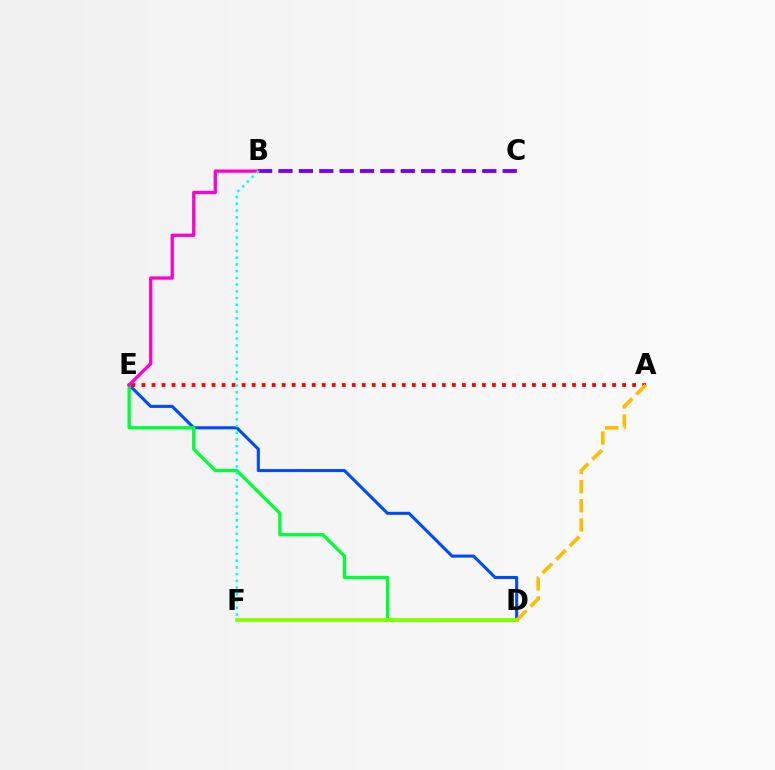{('D', 'E'): [{'color': '#004bff', 'line_style': 'solid', 'thickness': 2.22}, {'color': '#00ff39', 'line_style': 'solid', 'thickness': 2.37}], ('B', 'C'): [{'color': '#7200ff', 'line_style': 'dashed', 'thickness': 2.77}], ('A', 'E'): [{'color': '#ff0000', 'line_style': 'dotted', 'thickness': 2.72}], ('D', 'F'): [{'color': '#84ff00', 'line_style': 'solid', 'thickness': 2.7}], ('B', 'E'): [{'color': '#ff00cf', 'line_style': 'solid', 'thickness': 2.36}], ('B', 'F'): [{'color': '#00fff6', 'line_style': 'dotted', 'thickness': 1.83}], ('A', 'D'): [{'color': '#ffbd00', 'line_style': 'dashed', 'thickness': 2.61}]}